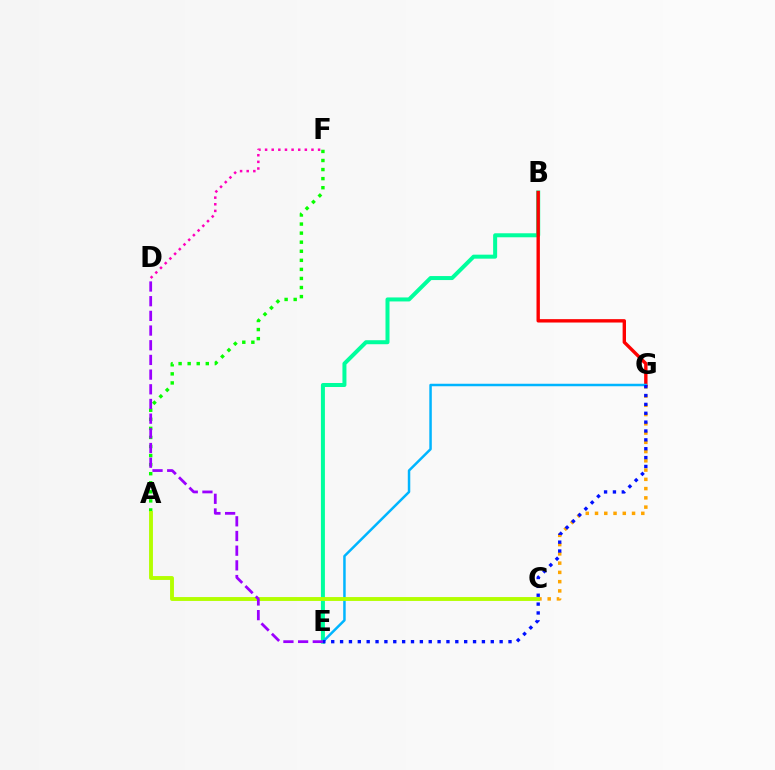{('C', 'G'): [{'color': '#ffa500', 'line_style': 'dotted', 'thickness': 2.51}], ('B', 'E'): [{'color': '#00ff9d', 'line_style': 'solid', 'thickness': 2.88}], ('B', 'G'): [{'color': '#ff0000', 'line_style': 'solid', 'thickness': 2.43}], ('D', 'F'): [{'color': '#ff00bd', 'line_style': 'dotted', 'thickness': 1.8}], ('A', 'F'): [{'color': '#08ff00', 'line_style': 'dotted', 'thickness': 2.46}], ('E', 'G'): [{'color': '#00b5ff', 'line_style': 'solid', 'thickness': 1.79}, {'color': '#0010ff', 'line_style': 'dotted', 'thickness': 2.41}], ('A', 'C'): [{'color': '#b3ff00', 'line_style': 'solid', 'thickness': 2.79}], ('D', 'E'): [{'color': '#9b00ff', 'line_style': 'dashed', 'thickness': 1.99}]}